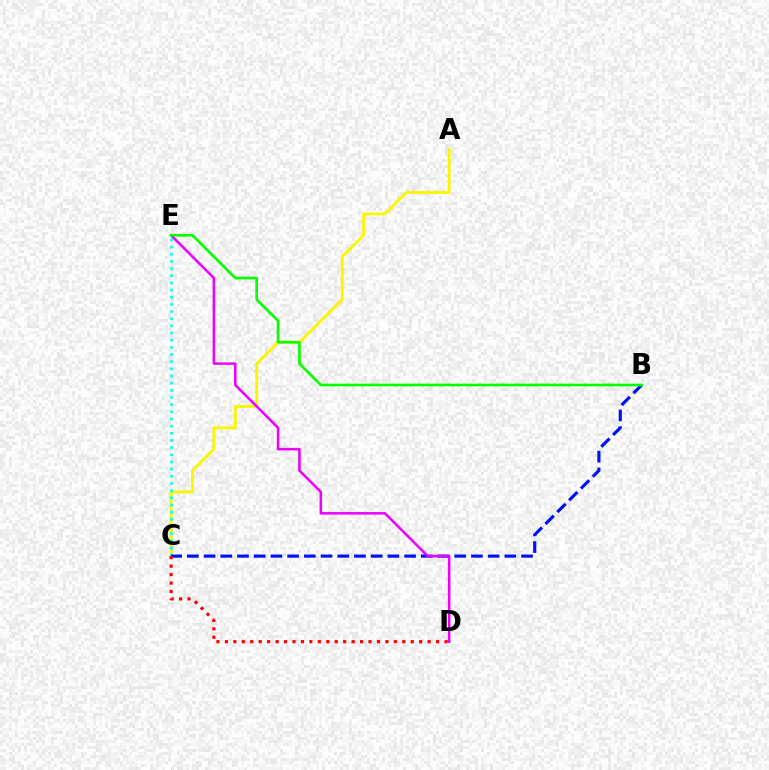{('A', 'C'): [{'color': '#fcf500', 'line_style': 'solid', 'thickness': 2.07}], ('C', 'E'): [{'color': '#00fff6', 'line_style': 'dotted', 'thickness': 1.95}], ('B', 'C'): [{'color': '#0010ff', 'line_style': 'dashed', 'thickness': 2.27}], ('D', 'E'): [{'color': '#ee00ff', 'line_style': 'solid', 'thickness': 1.84}], ('B', 'E'): [{'color': '#08ff00', 'line_style': 'solid', 'thickness': 1.93}], ('C', 'D'): [{'color': '#ff0000', 'line_style': 'dotted', 'thickness': 2.3}]}